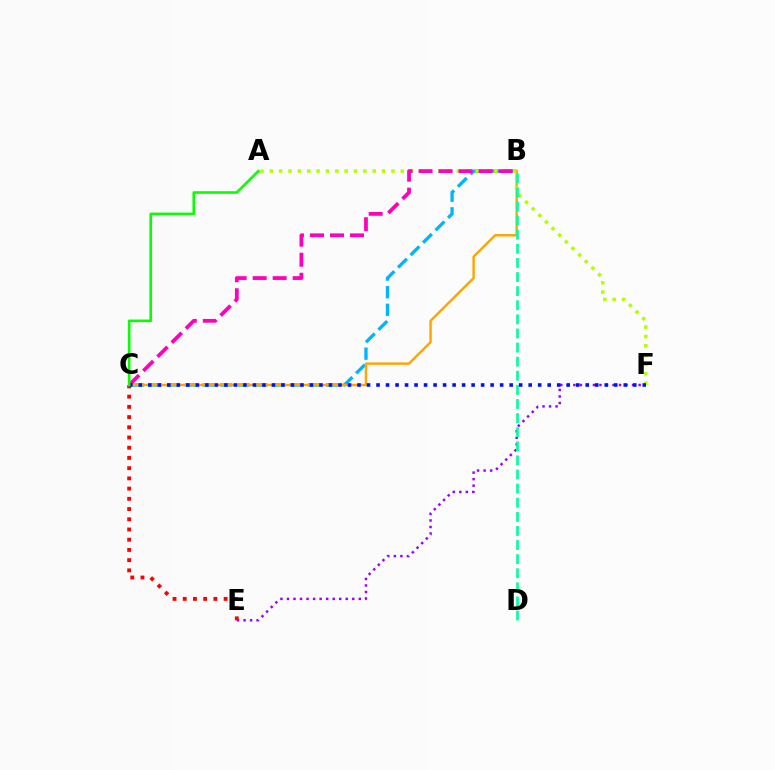{('B', 'C'): [{'color': '#00b5ff', 'line_style': 'dashed', 'thickness': 2.39}, {'color': '#ffa500', 'line_style': 'solid', 'thickness': 1.75}, {'color': '#ff00bd', 'line_style': 'dashed', 'thickness': 2.72}], ('C', 'E'): [{'color': '#ff0000', 'line_style': 'dotted', 'thickness': 2.78}], ('A', 'F'): [{'color': '#b3ff00', 'line_style': 'dotted', 'thickness': 2.54}], ('E', 'F'): [{'color': '#9b00ff', 'line_style': 'dotted', 'thickness': 1.77}], ('B', 'D'): [{'color': '#00ff9d', 'line_style': 'dashed', 'thickness': 1.92}], ('C', 'F'): [{'color': '#0010ff', 'line_style': 'dotted', 'thickness': 2.58}], ('A', 'C'): [{'color': '#08ff00', 'line_style': 'solid', 'thickness': 1.87}]}